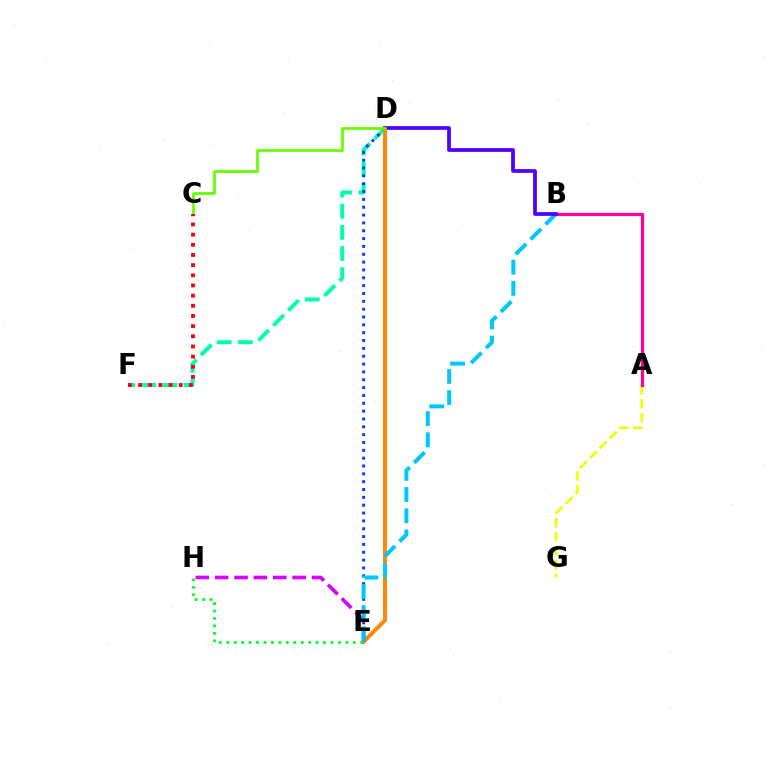{('A', 'G'): [{'color': '#eeff00', 'line_style': 'dashed', 'thickness': 1.89}], ('D', 'F'): [{'color': '#00ffaf', 'line_style': 'dashed', 'thickness': 2.87}], ('A', 'B'): [{'color': '#ff00a0', 'line_style': 'solid', 'thickness': 2.31}], ('D', 'E'): [{'color': '#003fff', 'line_style': 'dotted', 'thickness': 2.13}, {'color': '#ff8800', 'line_style': 'solid', 'thickness': 2.84}], ('E', 'H'): [{'color': '#d600ff', 'line_style': 'dashed', 'thickness': 2.63}, {'color': '#00ff27', 'line_style': 'dotted', 'thickness': 2.02}], ('B', 'E'): [{'color': '#00c7ff', 'line_style': 'dashed', 'thickness': 2.88}], ('B', 'D'): [{'color': '#4f00ff', 'line_style': 'solid', 'thickness': 2.68}], ('C', 'D'): [{'color': '#66ff00', 'line_style': 'solid', 'thickness': 1.97}], ('C', 'F'): [{'color': '#ff0000', 'line_style': 'dotted', 'thickness': 2.76}]}